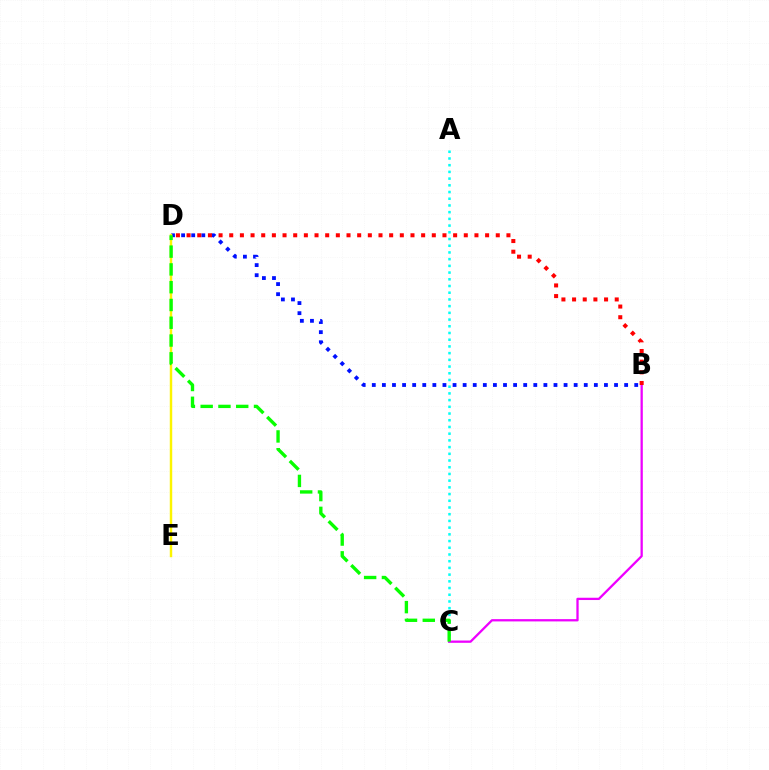{('B', 'D'): [{'color': '#0010ff', 'line_style': 'dotted', 'thickness': 2.74}, {'color': '#ff0000', 'line_style': 'dotted', 'thickness': 2.9}], ('D', 'E'): [{'color': '#fcf500', 'line_style': 'solid', 'thickness': 1.76}], ('A', 'C'): [{'color': '#00fff6', 'line_style': 'dotted', 'thickness': 1.82}], ('B', 'C'): [{'color': '#ee00ff', 'line_style': 'solid', 'thickness': 1.64}], ('C', 'D'): [{'color': '#08ff00', 'line_style': 'dashed', 'thickness': 2.42}]}